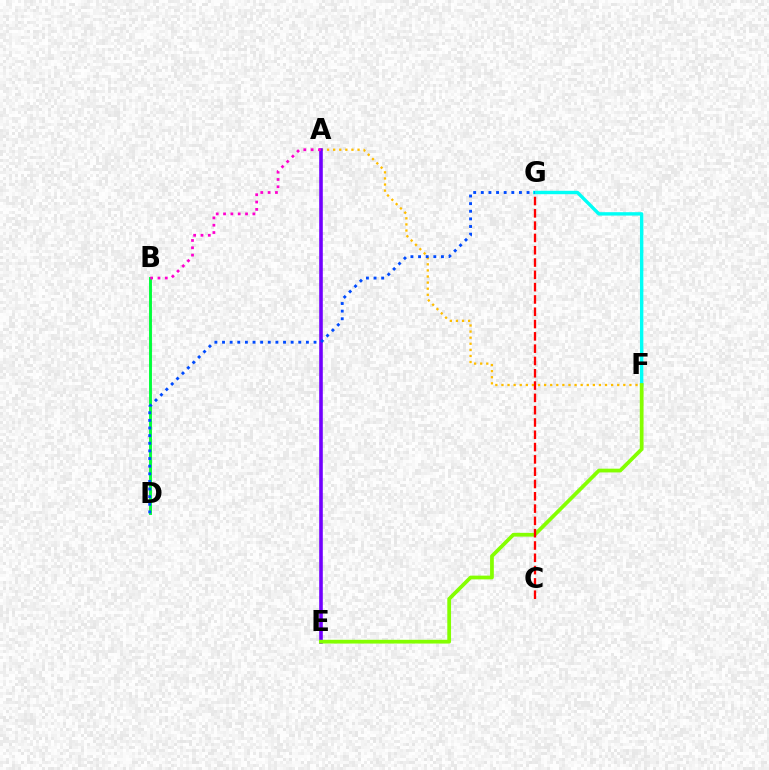{('A', 'F'): [{'color': '#ffbd00', 'line_style': 'dotted', 'thickness': 1.66}], ('F', 'G'): [{'color': '#00fff6', 'line_style': 'solid', 'thickness': 2.44}], ('B', 'D'): [{'color': '#00ff39', 'line_style': 'solid', 'thickness': 2.09}], ('A', 'E'): [{'color': '#7200ff', 'line_style': 'solid', 'thickness': 2.58}], ('D', 'G'): [{'color': '#004bff', 'line_style': 'dotted', 'thickness': 2.07}], ('E', 'F'): [{'color': '#84ff00', 'line_style': 'solid', 'thickness': 2.7}], ('C', 'G'): [{'color': '#ff0000', 'line_style': 'dashed', 'thickness': 1.67}], ('A', 'B'): [{'color': '#ff00cf', 'line_style': 'dotted', 'thickness': 1.99}]}